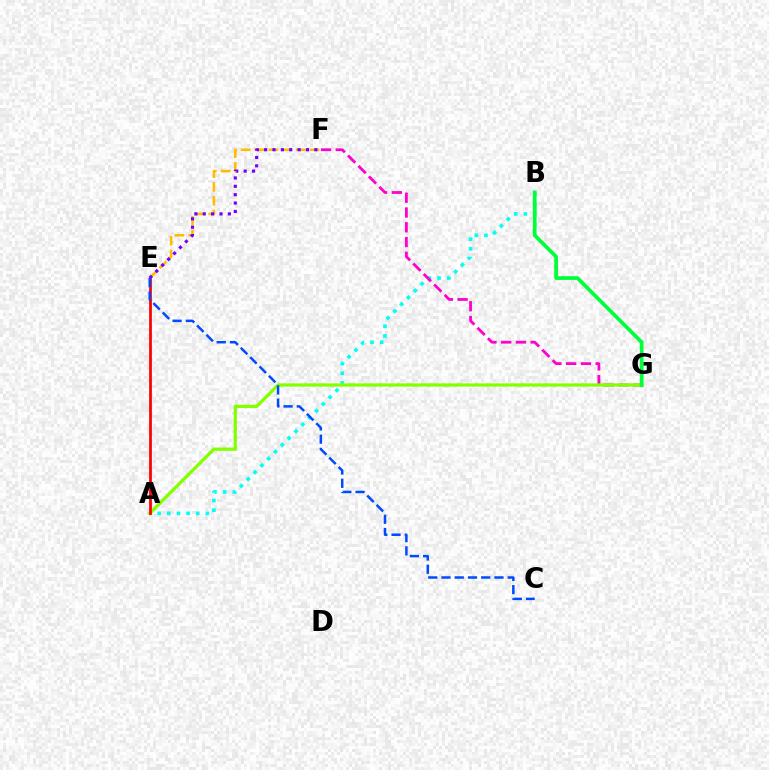{('A', 'B'): [{'color': '#00fff6', 'line_style': 'dotted', 'thickness': 2.62}], ('F', 'G'): [{'color': '#ff00cf', 'line_style': 'dashed', 'thickness': 2.01}], ('A', 'G'): [{'color': '#84ff00', 'line_style': 'solid', 'thickness': 2.32}], ('A', 'E'): [{'color': '#ff0000', 'line_style': 'solid', 'thickness': 1.98}], ('E', 'F'): [{'color': '#ffbd00', 'line_style': 'dashed', 'thickness': 1.87}, {'color': '#7200ff', 'line_style': 'dotted', 'thickness': 2.27}], ('B', 'G'): [{'color': '#00ff39', 'line_style': 'solid', 'thickness': 2.68}], ('C', 'E'): [{'color': '#004bff', 'line_style': 'dashed', 'thickness': 1.8}]}